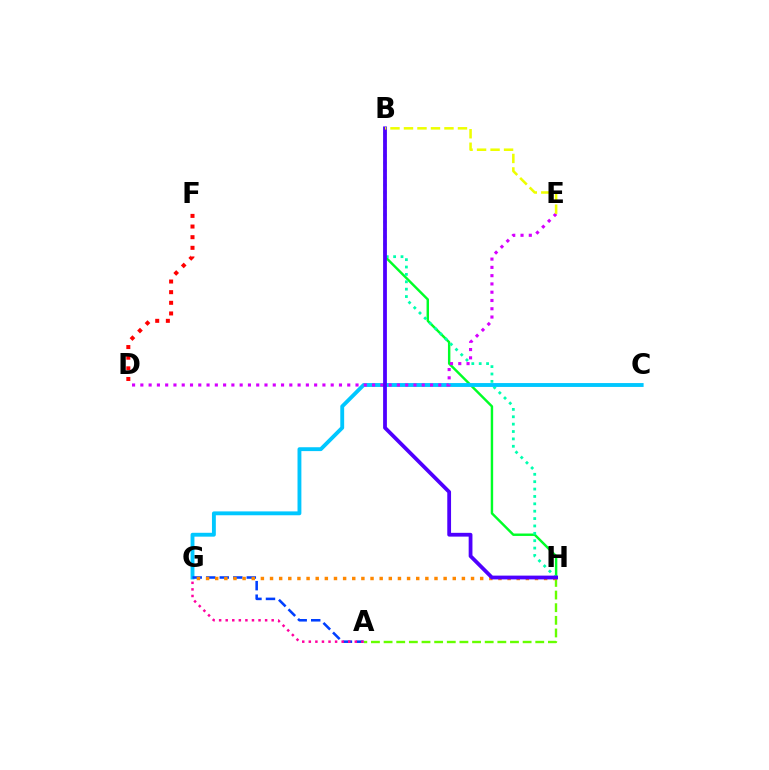{('A', 'H'): [{'color': '#66ff00', 'line_style': 'dashed', 'thickness': 1.72}], ('B', 'H'): [{'color': '#00ff27', 'line_style': 'solid', 'thickness': 1.75}, {'color': '#00ffaf', 'line_style': 'dotted', 'thickness': 2.0}, {'color': '#4f00ff', 'line_style': 'solid', 'thickness': 2.72}], ('C', 'G'): [{'color': '#00c7ff', 'line_style': 'solid', 'thickness': 2.78}], ('D', 'E'): [{'color': '#d600ff', 'line_style': 'dotted', 'thickness': 2.25}], ('D', 'F'): [{'color': '#ff0000', 'line_style': 'dotted', 'thickness': 2.89}], ('A', 'G'): [{'color': '#003fff', 'line_style': 'dashed', 'thickness': 1.84}, {'color': '#ff00a0', 'line_style': 'dotted', 'thickness': 1.78}], ('G', 'H'): [{'color': '#ff8800', 'line_style': 'dotted', 'thickness': 2.48}], ('B', 'E'): [{'color': '#eeff00', 'line_style': 'dashed', 'thickness': 1.83}]}